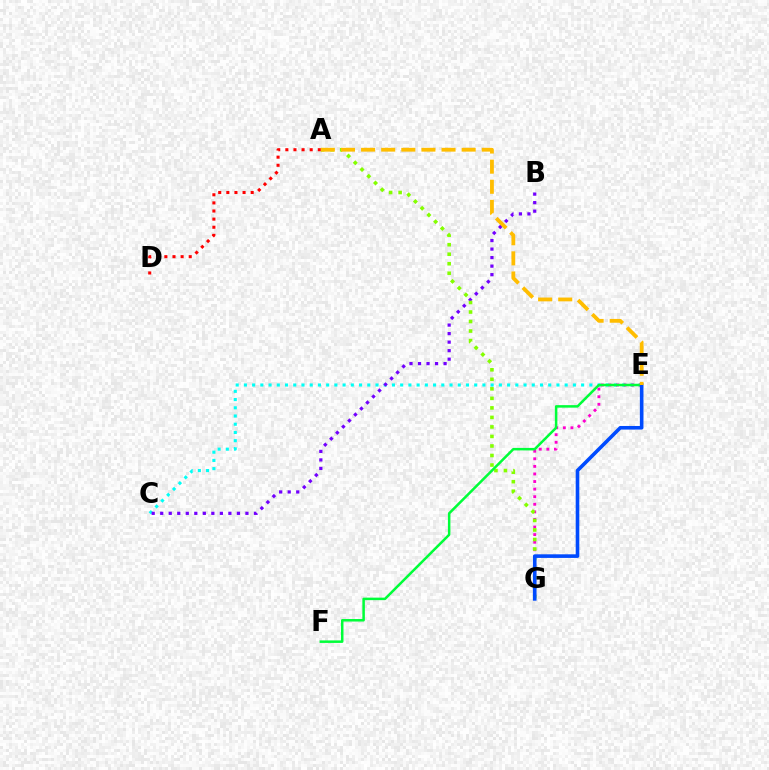{('C', 'E'): [{'color': '#00fff6', 'line_style': 'dotted', 'thickness': 2.23}], ('B', 'C'): [{'color': '#7200ff', 'line_style': 'dotted', 'thickness': 2.32}], ('E', 'G'): [{'color': '#ff00cf', 'line_style': 'dotted', 'thickness': 2.06}, {'color': '#004bff', 'line_style': 'solid', 'thickness': 2.6}], ('A', 'G'): [{'color': '#84ff00', 'line_style': 'dotted', 'thickness': 2.59}], ('A', 'D'): [{'color': '#ff0000', 'line_style': 'dotted', 'thickness': 2.2}], ('E', 'F'): [{'color': '#00ff39', 'line_style': 'solid', 'thickness': 1.81}], ('A', 'E'): [{'color': '#ffbd00', 'line_style': 'dashed', 'thickness': 2.73}]}